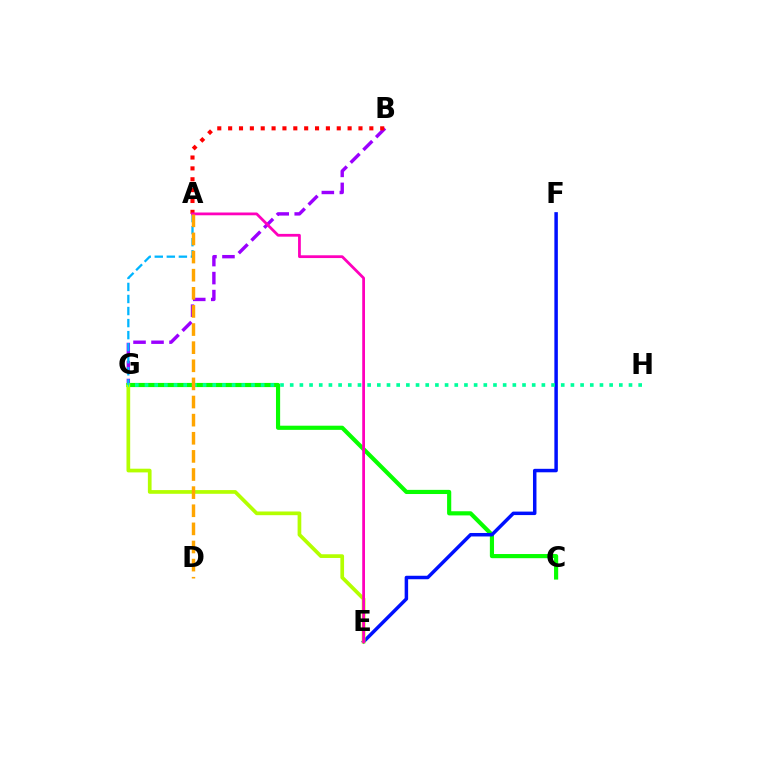{('B', 'G'): [{'color': '#9b00ff', 'line_style': 'dashed', 'thickness': 2.44}], ('C', 'G'): [{'color': '#08ff00', 'line_style': 'solid', 'thickness': 2.99}], ('E', 'F'): [{'color': '#0010ff', 'line_style': 'solid', 'thickness': 2.51}], ('E', 'G'): [{'color': '#b3ff00', 'line_style': 'solid', 'thickness': 2.66}], ('A', 'G'): [{'color': '#00b5ff', 'line_style': 'dashed', 'thickness': 1.64}], ('G', 'H'): [{'color': '#00ff9d', 'line_style': 'dotted', 'thickness': 2.63}], ('A', 'B'): [{'color': '#ff0000', 'line_style': 'dotted', 'thickness': 2.95}], ('A', 'E'): [{'color': '#ff00bd', 'line_style': 'solid', 'thickness': 2.0}], ('A', 'D'): [{'color': '#ffa500', 'line_style': 'dashed', 'thickness': 2.46}]}